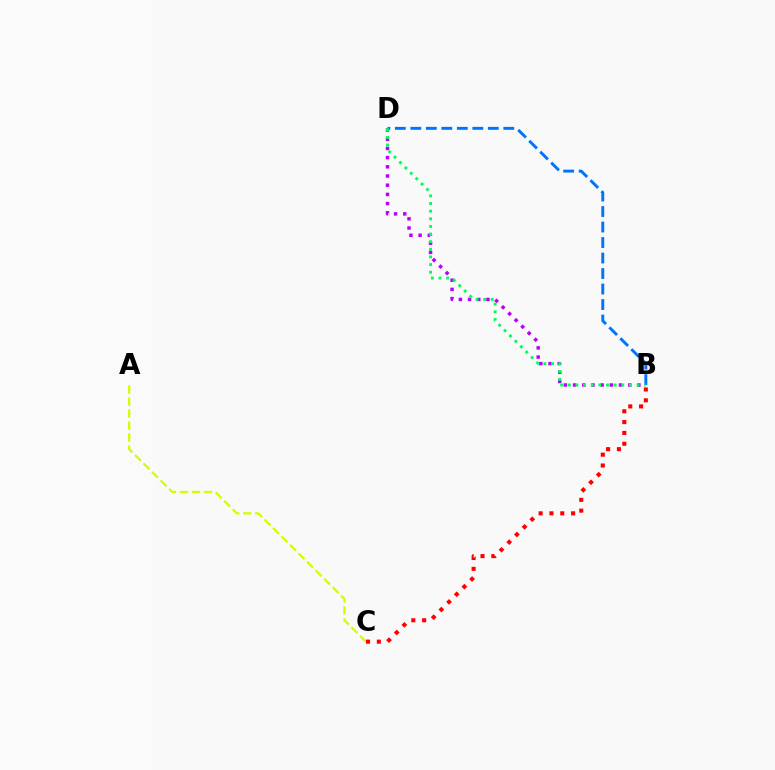{('B', 'D'): [{'color': '#b900ff', 'line_style': 'dotted', 'thickness': 2.5}, {'color': '#0074ff', 'line_style': 'dashed', 'thickness': 2.11}, {'color': '#00ff5c', 'line_style': 'dotted', 'thickness': 2.07}], ('A', 'C'): [{'color': '#d1ff00', 'line_style': 'dashed', 'thickness': 1.63}], ('B', 'C'): [{'color': '#ff0000', 'line_style': 'dotted', 'thickness': 2.94}]}